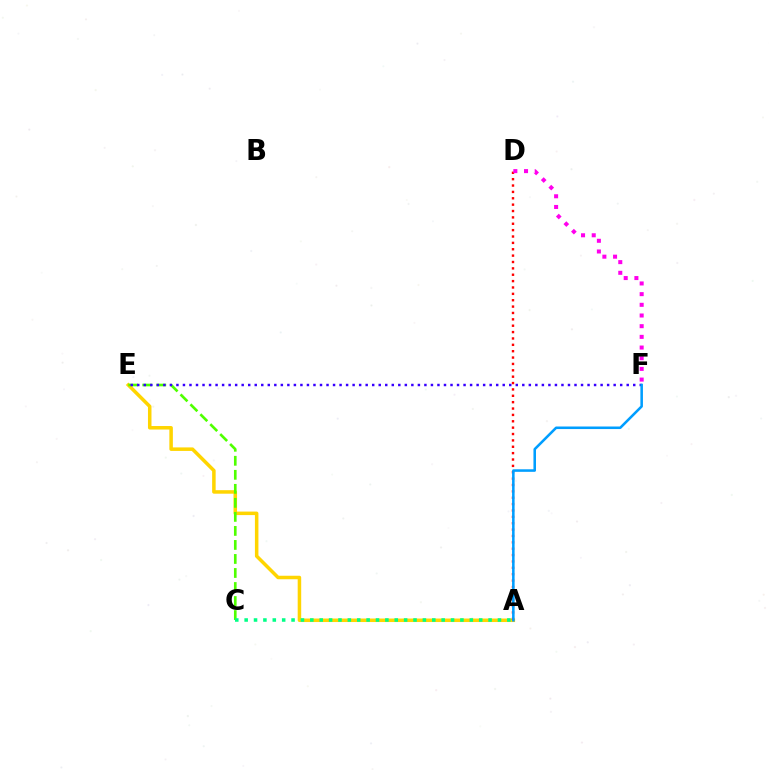{('A', 'E'): [{'color': '#ffd500', 'line_style': 'solid', 'thickness': 2.53}], ('A', 'D'): [{'color': '#ff0000', 'line_style': 'dotted', 'thickness': 1.73}], ('C', 'E'): [{'color': '#4fff00', 'line_style': 'dashed', 'thickness': 1.91}], ('E', 'F'): [{'color': '#3700ff', 'line_style': 'dotted', 'thickness': 1.77}], ('D', 'F'): [{'color': '#ff00ed', 'line_style': 'dotted', 'thickness': 2.9}], ('A', 'C'): [{'color': '#00ff86', 'line_style': 'dotted', 'thickness': 2.55}], ('A', 'F'): [{'color': '#009eff', 'line_style': 'solid', 'thickness': 1.84}]}